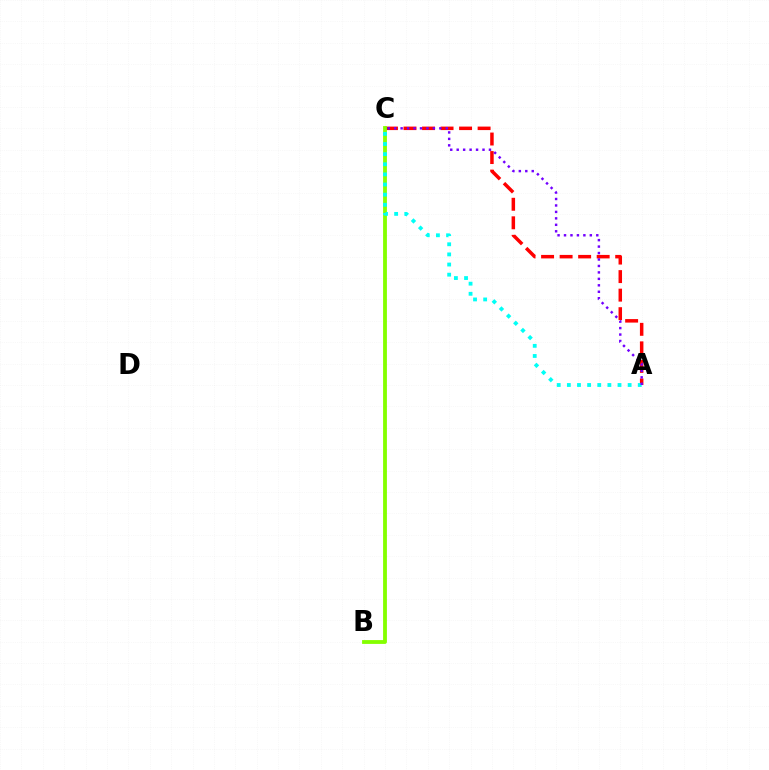{('A', 'C'): [{'color': '#ff0000', 'line_style': 'dashed', 'thickness': 2.52}, {'color': '#00fff6', 'line_style': 'dotted', 'thickness': 2.75}, {'color': '#7200ff', 'line_style': 'dotted', 'thickness': 1.75}], ('B', 'C'): [{'color': '#84ff00', 'line_style': 'solid', 'thickness': 2.75}]}